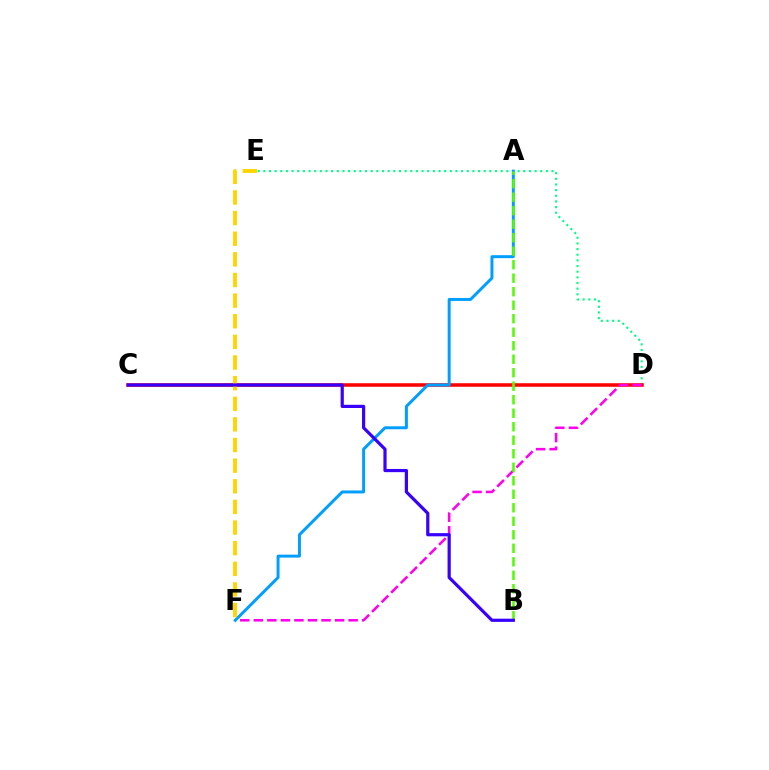{('D', 'E'): [{'color': '#00ff86', 'line_style': 'dotted', 'thickness': 1.54}], ('C', 'D'): [{'color': '#ff0000', 'line_style': 'solid', 'thickness': 2.55}], ('D', 'F'): [{'color': '#ff00ed', 'line_style': 'dashed', 'thickness': 1.84}], ('A', 'F'): [{'color': '#009eff', 'line_style': 'solid', 'thickness': 2.14}], ('E', 'F'): [{'color': '#ffd500', 'line_style': 'dashed', 'thickness': 2.8}], ('A', 'B'): [{'color': '#4fff00', 'line_style': 'dashed', 'thickness': 1.83}], ('B', 'C'): [{'color': '#3700ff', 'line_style': 'solid', 'thickness': 2.3}]}